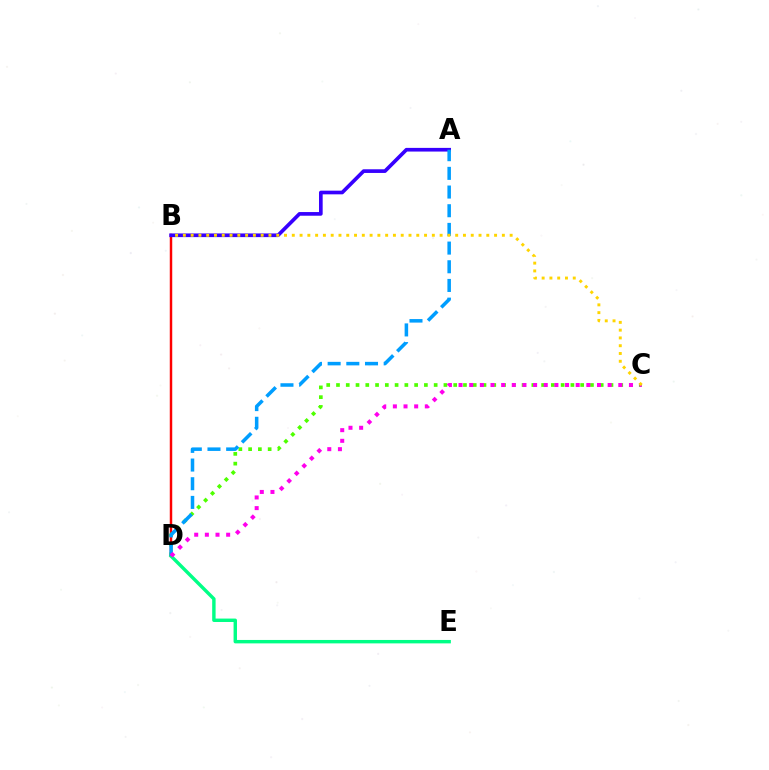{('B', 'D'): [{'color': '#ff0000', 'line_style': 'solid', 'thickness': 1.77}], ('D', 'E'): [{'color': '#00ff86', 'line_style': 'solid', 'thickness': 2.46}], ('C', 'D'): [{'color': '#4fff00', 'line_style': 'dotted', 'thickness': 2.65}, {'color': '#ff00ed', 'line_style': 'dotted', 'thickness': 2.89}], ('A', 'B'): [{'color': '#3700ff', 'line_style': 'solid', 'thickness': 2.64}], ('A', 'D'): [{'color': '#009eff', 'line_style': 'dashed', 'thickness': 2.54}], ('B', 'C'): [{'color': '#ffd500', 'line_style': 'dotted', 'thickness': 2.11}]}